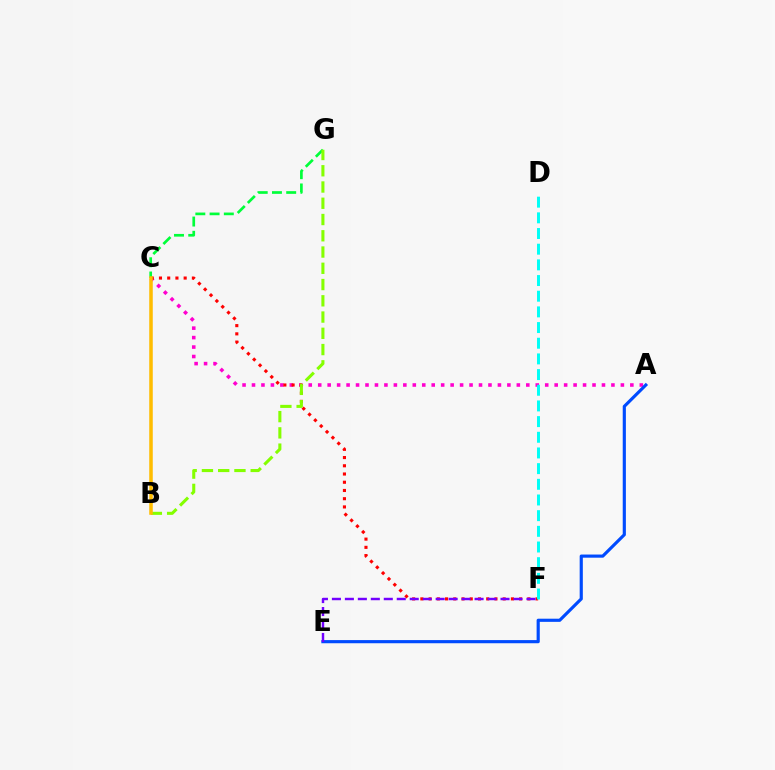{('A', 'C'): [{'color': '#ff00cf', 'line_style': 'dotted', 'thickness': 2.57}], ('A', 'E'): [{'color': '#004bff', 'line_style': 'solid', 'thickness': 2.27}], ('C', 'F'): [{'color': '#ff0000', 'line_style': 'dotted', 'thickness': 2.24}], ('E', 'F'): [{'color': '#7200ff', 'line_style': 'dashed', 'thickness': 1.76}], ('D', 'F'): [{'color': '#00fff6', 'line_style': 'dashed', 'thickness': 2.13}], ('C', 'G'): [{'color': '#00ff39', 'line_style': 'dashed', 'thickness': 1.93}], ('B', 'G'): [{'color': '#84ff00', 'line_style': 'dashed', 'thickness': 2.21}], ('B', 'C'): [{'color': '#ffbd00', 'line_style': 'solid', 'thickness': 2.54}]}